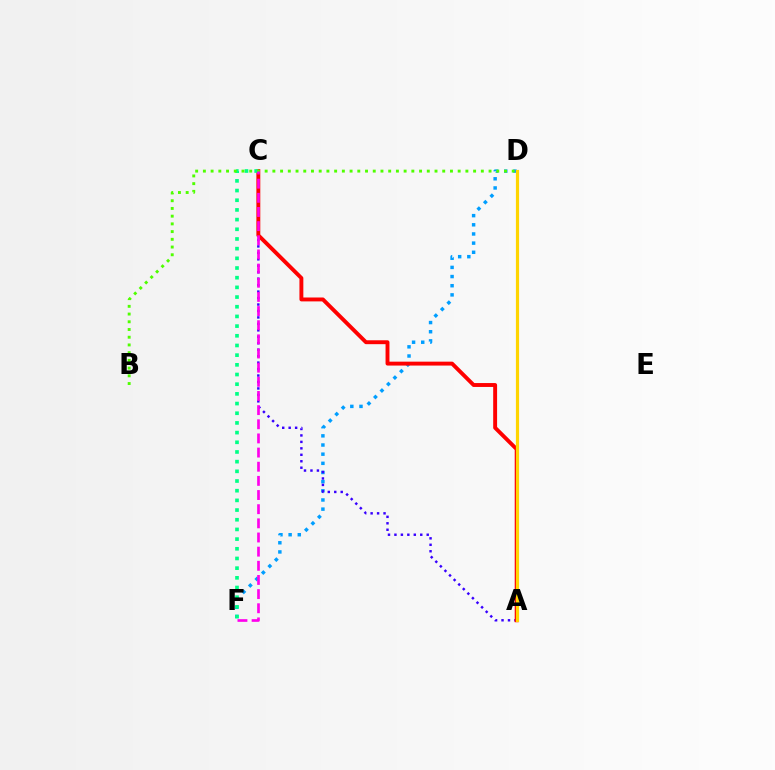{('D', 'F'): [{'color': '#009eff', 'line_style': 'dotted', 'thickness': 2.49}], ('A', 'C'): [{'color': '#3700ff', 'line_style': 'dotted', 'thickness': 1.75}, {'color': '#ff0000', 'line_style': 'solid', 'thickness': 2.81}], ('C', 'F'): [{'color': '#00ff86', 'line_style': 'dotted', 'thickness': 2.63}, {'color': '#ff00ed', 'line_style': 'dashed', 'thickness': 1.92}], ('B', 'D'): [{'color': '#4fff00', 'line_style': 'dotted', 'thickness': 2.1}], ('A', 'D'): [{'color': '#ffd500', 'line_style': 'solid', 'thickness': 2.29}]}